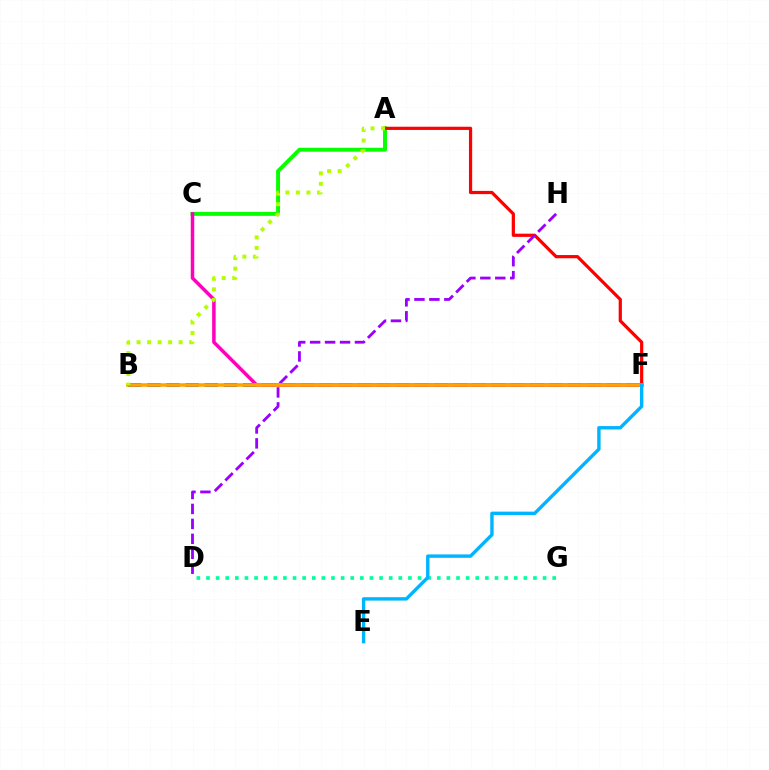{('A', 'C'): [{'color': '#08ff00', 'line_style': 'solid', 'thickness': 2.83}], ('A', 'F'): [{'color': '#ff0000', 'line_style': 'solid', 'thickness': 2.32}], ('D', 'H'): [{'color': '#9b00ff', 'line_style': 'dashed', 'thickness': 2.03}], ('D', 'G'): [{'color': '#00ff9d', 'line_style': 'dotted', 'thickness': 2.61}], ('B', 'F'): [{'color': '#0010ff', 'line_style': 'dashed', 'thickness': 2.6}, {'color': '#ffa500', 'line_style': 'solid', 'thickness': 2.57}], ('C', 'F'): [{'color': '#ff00bd', 'line_style': 'solid', 'thickness': 2.52}], ('E', 'F'): [{'color': '#00b5ff', 'line_style': 'solid', 'thickness': 2.44}], ('A', 'B'): [{'color': '#b3ff00', 'line_style': 'dotted', 'thickness': 2.86}]}